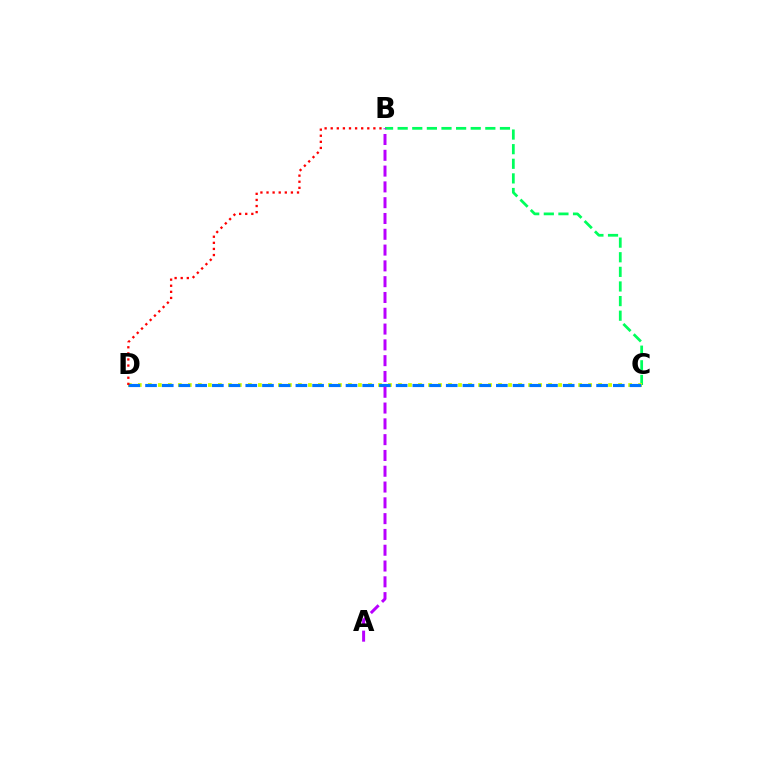{('B', 'C'): [{'color': '#00ff5c', 'line_style': 'dashed', 'thickness': 1.99}], ('C', 'D'): [{'color': '#d1ff00', 'line_style': 'dotted', 'thickness': 2.72}, {'color': '#0074ff', 'line_style': 'dashed', 'thickness': 2.27}], ('A', 'B'): [{'color': '#b900ff', 'line_style': 'dashed', 'thickness': 2.15}], ('B', 'D'): [{'color': '#ff0000', 'line_style': 'dotted', 'thickness': 1.66}]}